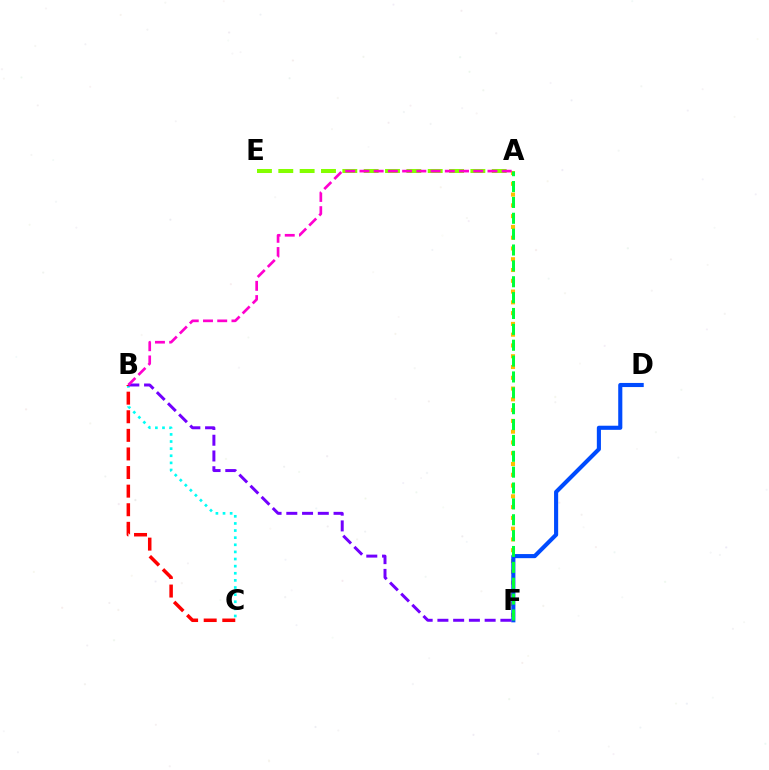{('A', 'F'): [{'color': '#ffbd00', 'line_style': 'dotted', 'thickness': 2.93}, {'color': '#00ff39', 'line_style': 'dashed', 'thickness': 2.16}], ('B', 'C'): [{'color': '#00fff6', 'line_style': 'dotted', 'thickness': 1.93}, {'color': '#ff0000', 'line_style': 'dashed', 'thickness': 2.53}], ('D', 'F'): [{'color': '#004bff', 'line_style': 'solid', 'thickness': 2.96}], ('A', 'E'): [{'color': '#84ff00', 'line_style': 'dashed', 'thickness': 2.9}], ('B', 'F'): [{'color': '#7200ff', 'line_style': 'dashed', 'thickness': 2.14}], ('A', 'B'): [{'color': '#ff00cf', 'line_style': 'dashed', 'thickness': 1.93}]}